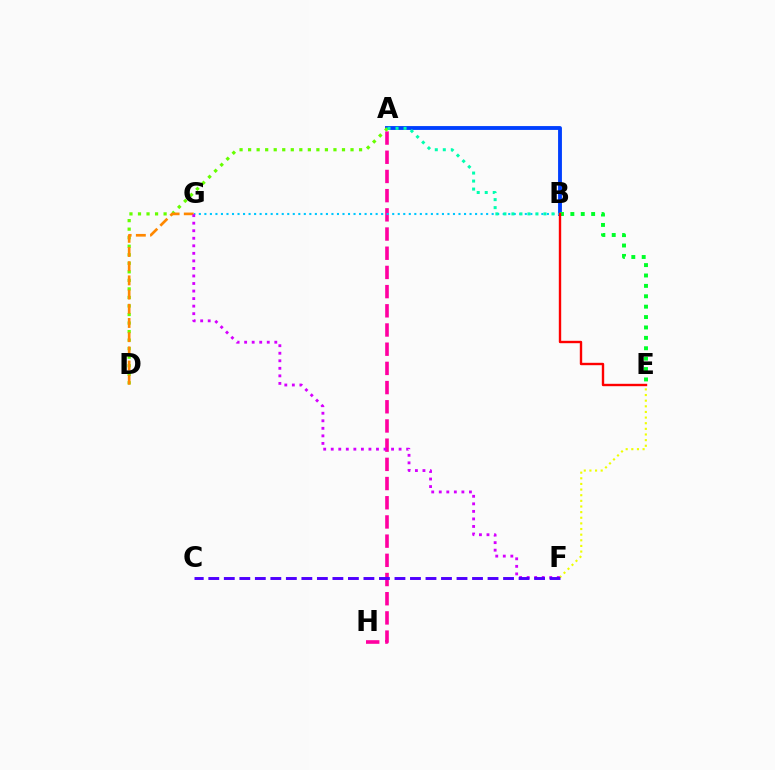{('E', 'F'): [{'color': '#eeff00', 'line_style': 'dotted', 'thickness': 1.53}], ('A', 'H'): [{'color': '#ff00a0', 'line_style': 'dashed', 'thickness': 2.61}], ('A', 'B'): [{'color': '#003fff', 'line_style': 'solid', 'thickness': 2.78}, {'color': '#00ffaf', 'line_style': 'dotted', 'thickness': 2.18}], ('B', 'G'): [{'color': '#00c7ff', 'line_style': 'dotted', 'thickness': 1.5}], ('A', 'D'): [{'color': '#66ff00', 'line_style': 'dotted', 'thickness': 2.32}], ('D', 'G'): [{'color': '#ff8800', 'line_style': 'dashed', 'thickness': 1.93}], ('F', 'G'): [{'color': '#d600ff', 'line_style': 'dotted', 'thickness': 2.05}], ('B', 'E'): [{'color': '#00ff27', 'line_style': 'dotted', 'thickness': 2.82}, {'color': '#ff0000', 'line_style': 'solid', 'thickness': 1.72}], ('C', 'F'): [{'color': '#4f00ff', 'line_style': 'dashed', 'thickness': 2.11}]}